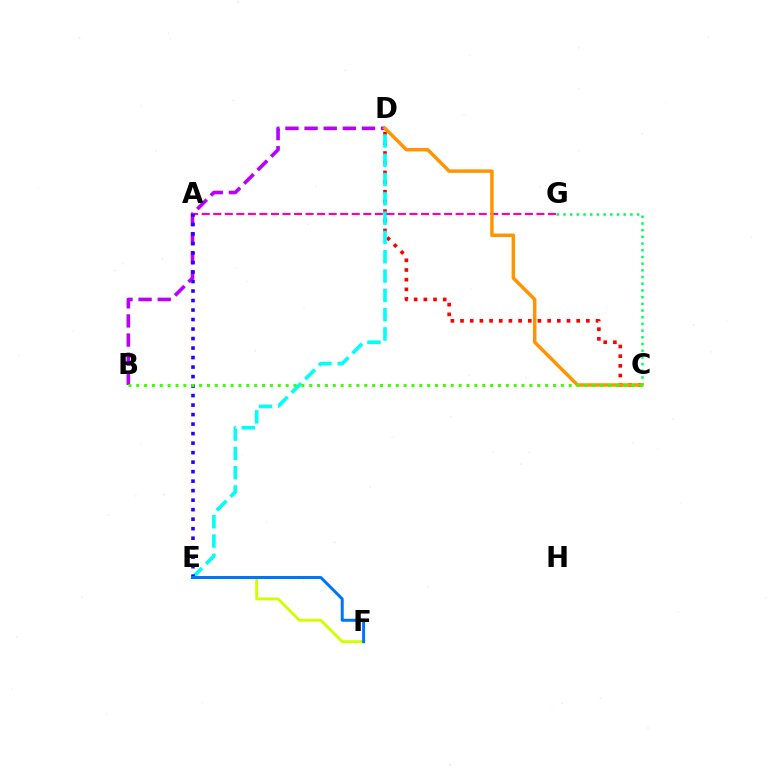{('C', 'D'): [{'color': '#ff0000', 'line_style': 'dotted', 'thickness': 2.63}, {'color': '#ff9400', 'line_style': 'solid', 'thickness': 2.5}], ('D', 'E'): [{'color': '#00fff6', 'line_style': 'dashed', 'thickness': 2.62}], ('A', 'G'): [{'color': '#ff00ac', 'line_style': 'dashed', 'thickness': 1.57}], ('C', 'G'): [{'color': '#00ff5c', 'line_style': 'dotted', 'thickness': 1.82}], ('B', 'D'): [{'color': '#b900ff', 'line_style': 'dashed', 'thickness': 2.6}], ('A', 'E'): [{'color': '#2500ff', 'line_style': 'dotted', 'thickness': 2.58}], ('E', 'F'): [{'color': '#d1ff00', 'line_style': 'solid', 'thickness': 2.08}, {'color': '#0074ff', 'line_style': 'solid', 'thickness': 2.14}], ('B', 'C'): [{'color': '#3dff00', 'line_style': 'dotted', 'thickness': 2.14}]}